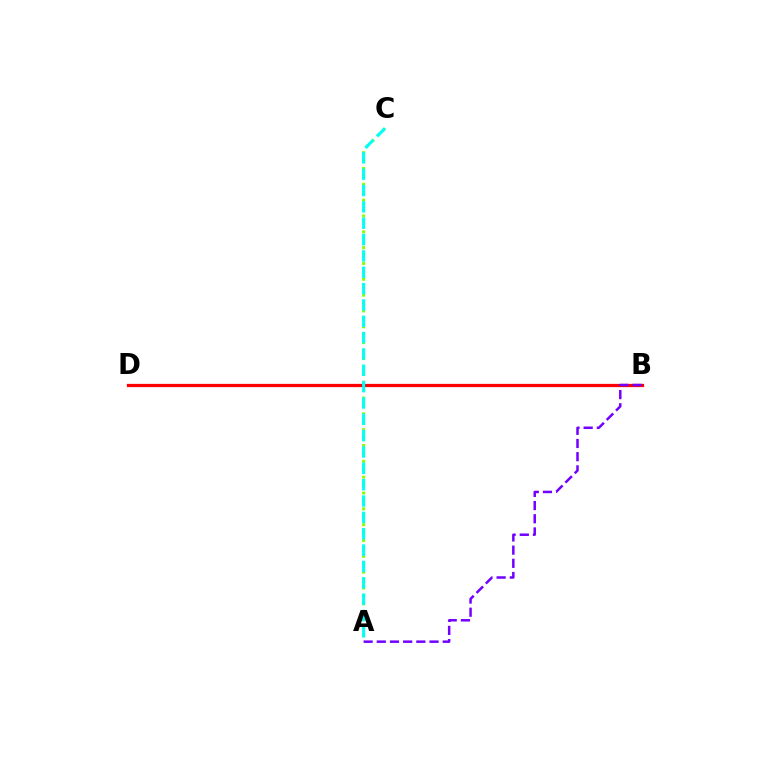{('A', 'C'): [{'color': '#84ff00', 'line_style': 'dotted', 'thickness': 2.15}, {'color': '#00fff6', 'line_style': 'dashed', 'thickness': 2.22}], ('B', 'D'): [{'color': '#ff0000', 'line_style': 'solid', 'thickness': 2.34}], ('A', 'B'): [{'color': '#7200ff', 'line_style': 'dashed', 'thickness': 1.79}]}